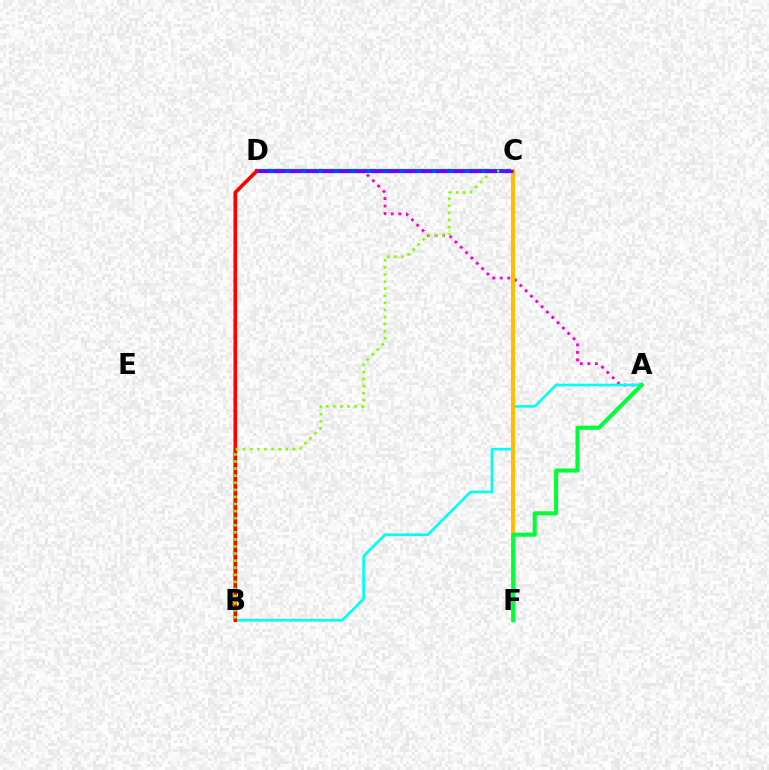{('A', 'D'): [{'color': '#ff00cf', 'line_style': 'dotted', 'thickness': 2.05}], ('C', 'D'): [{'color': '#004bff', 'line_style': 'solid', 'thickness': 2.99}, {'color': '#7200ff', 'line_style': 'dashed', 'thickness': 2.22}], ('A', 'B'): [{'color': '#00fff6', 'line_style': 'solid', 'thickness': 1.9}], ('B', 'D'): [{'color': '#ff0000', 'line_style': 'solid', 'thickness': 2.61}], ('C', 'F'): [{'color': '#ffbd00', 'line_style': 'solid', 'thickness': 2.91}], ('B', 'C'): [{'color': '#84ff00', 'line_style': 'dotted', 'thickness': 1.92}], ('A', 'F'): [{'color': '#00ff39', 'line_style': 'solid', 'thickness': 2.93}]}